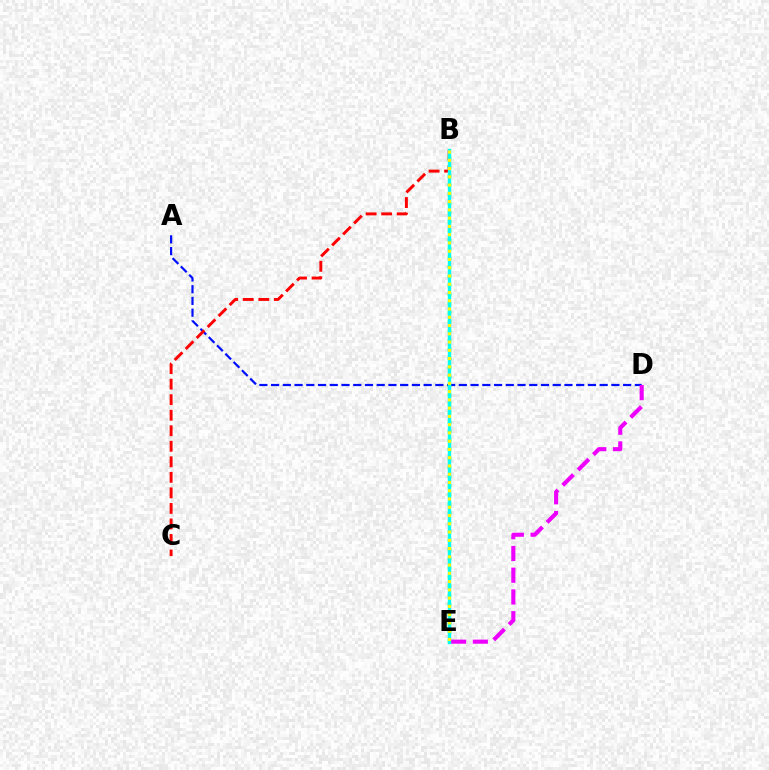{('A', 'D'): [{'color': '#0010ff', 'line_style': 'dashed', 'thickness': 1.59}], ('B', 'E'): [{'color': '#08ff00', 'line_style': 'dotted', 'thickness': 2.48}, {'color': '#00fff6', 'line_style': 'solid', 'thickness': 2.43}, {'color': '#fcf500', 'line_style': 'dotted', 'thickness': 2.24}], ('B', 'C'): [{'color': '#ff0000', 'line_style': 'dashed', 'thickness': 2.11}], ('D', 'E'): [{'color': '#ee00ff', 'line_style': 'dashed', 'thickness': 2.95}]}